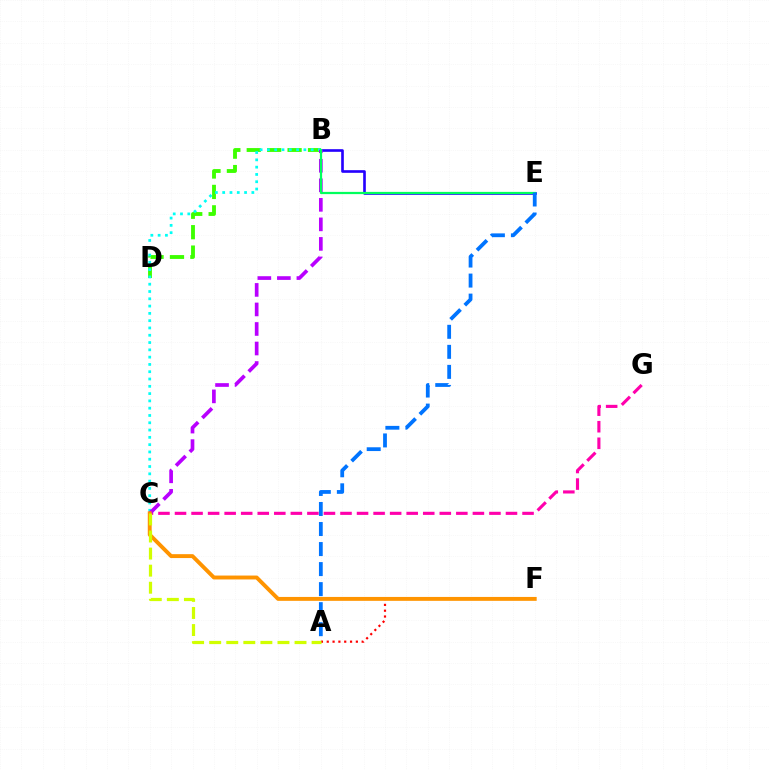{('B', 'D'): [{'color': '#3dff00', 'line_style': 'dashed', 'thickness': 2.77}], ('B', 'E'): [{'color': '#2500ff', 'line_style': 'solid', 'thickness': 1.9}, {'color': '#00ff5c', 'line_style': 'solid', 'thickness': 1.61}], ('B', 'C'): [{'color': '#00fff6', 'line_style': 'dotted', 'thickness': 1.98}, {'color': '#b900ff', 'line_style': 'dashed', 'thickness': 2.65}], ('C', 'G'): [{'color': '#ff00ac', 'line_style': 'dashed', 'thickness': 2.25}], ('A', 'F'): [{'color': '#ff0000', 'line_style': 'dotted', 'thickness': 1.58}], ('C', 'F'): [{'color': '#ff9400', 'line_style': 'solid', 'thickness': 2.81}], ('A', 'E'): [{'color': '#0074ff', 'line_style': 'dashed', 'thickness': 2.72}], ('A', 'C'): [{'color': '#d1ff00', 'line_style': 'dashed', 'thickness': 2.32}]}